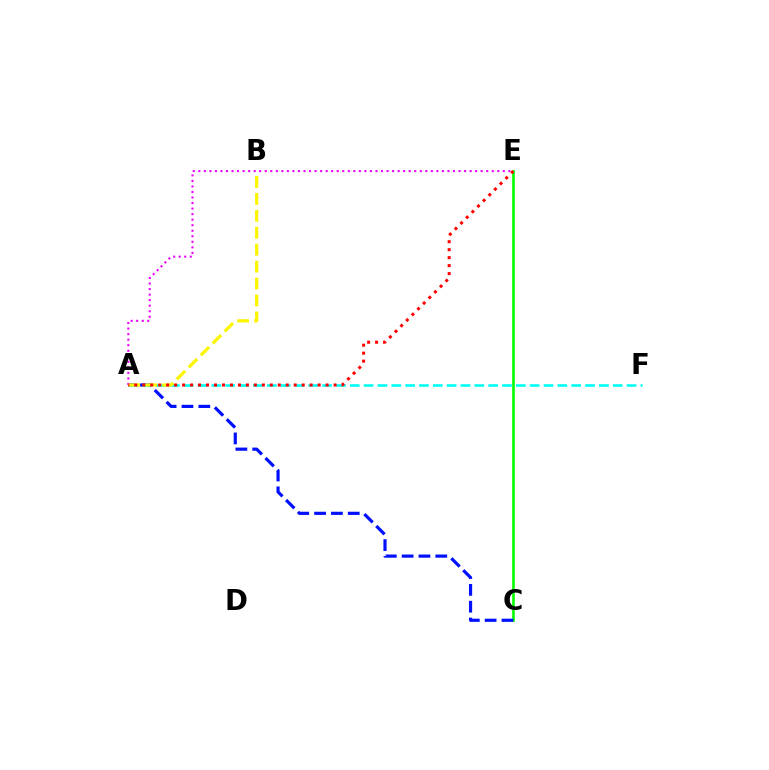{('C', 'E'): [{'color': '#08ff00', 'line_style': 'solid', 'thickness': 1.91}], ('A', 'C'): [{'color': '#0010ff', 'line_style': 'dashed', 'thickness': 2.29}], ('A', 'F'): [{'color': '#00fff6', 'line_style': 'dashed', 'thickness': 1.88}], ('A', 'E'): [{'color': '#ee00ff', 'line_style': 'dotted', 'thickness': 1.5}, {'color': '#ff0000', 'line_style': 'dotted', 'thickness': 2.17}], ('A', 'B'): [{'color': '#fcf500', 'line_style': 'dashed', 'thickness': 2.3}]}